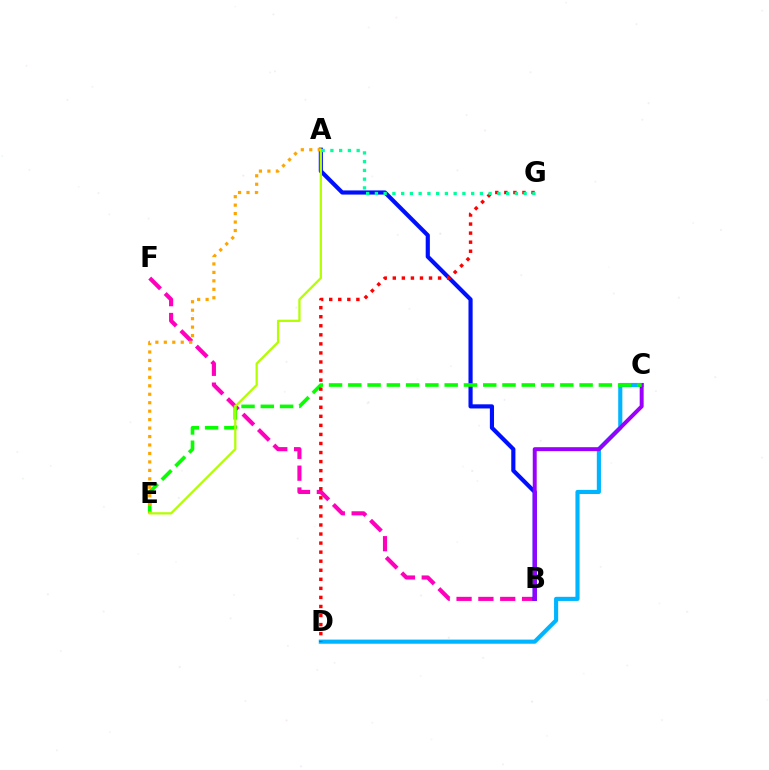{('C', 'D'): [{'color': '#00b5ff', 'line_style': 'solid', 'thickness': 2.98}], ('B', 'F'): [{'color': '#ff00bd', 'line_style': 'dashed', 'thickness': 2.97}], ('A', 'B'): [{'color': '#0010ff', 'line_style': 'solid', 'thickness': 2.99}], ('B', 'C'): [{'color': '#9b00ff', 'line_style': 'solid', 'thickness': 2.85}], ('C', 'E'): [{'color': '#08ff00', 'line_style': 'dashed', 'thickness': 2.62}], ('A', 'E'): [{'color': '#ffa500', 'line_style': 'dotted', 'thickness': 2.3}, {'color': '#b3ff00', 'line_style': 'solid', 'thickness': 1.63}], ('D', 'G'): [{'color': '#ff0000', 'line_style': 'dotted', 'thickness': 2.46}], ('A', 'G'): [{'color': '#00ff9d', 'line_style': 'dotted', 'thickness': 2.38}]}